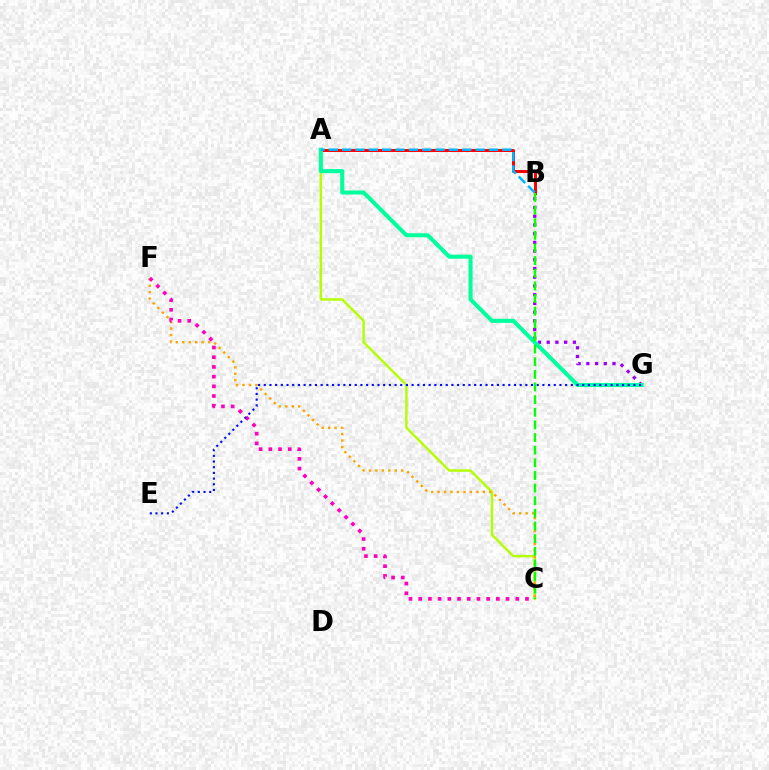{('A', 'B'): [{'color': '#ff0000', 'line_style': 'solid', 'thickness': 2.15}, {'color': '#00b5ff', 'line_style': 'dashed', 'thickness': 1.81}], ('A', 'C'): [{'color': '#b3ff00', 'line_style': 'solid', 'thickness': 1.75}], ('B', 'G'): [{'color': '#9b00ff', 'line_style': 'dotted', 'thickness': 2.37}], ('A', 'G'): [{'color': '#00ff9d', 'line_style': 'solid', 'thickness': 2.92}], ('C', 'F'): [{'color': '#ffa500', 'line_style': 'dotted', 'thickness': 1.76}, {'color': '#ff00bd', 'line_style': 'dotted', 'thickness': 2.64}], ('E', 'G'): [{'color': '#0010ff', 'line_style': 'dotted', 'thickness': 1.55}], ('B', 'C'): [{'color': '#08ff00', 'line_style': 'dashed', 'thickness': 1.72}]}